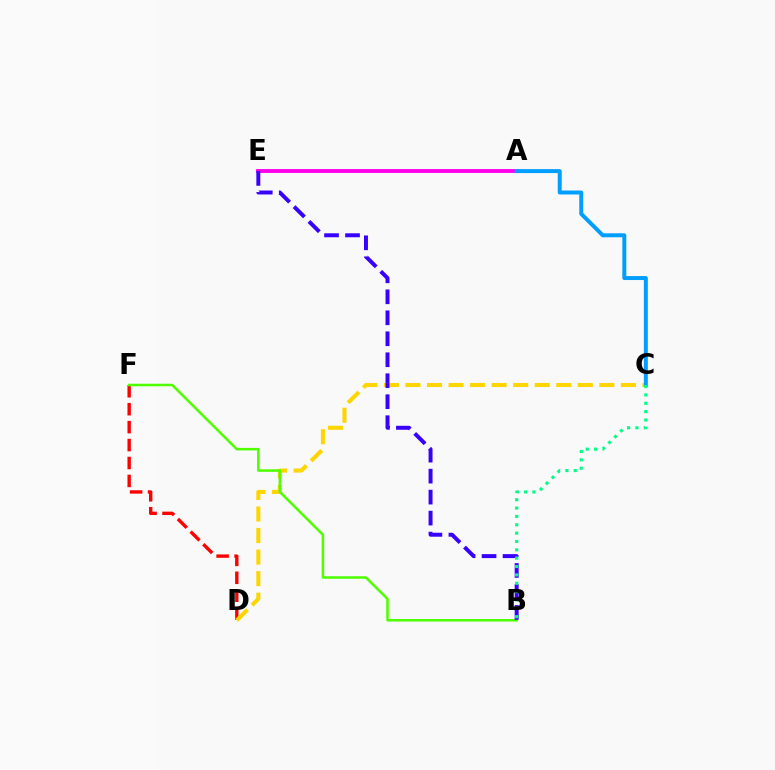{('D', 'F'): [{'color': '#ff0000', 'line_style': 'dashed', 'thickness': 2.44}], ('A', 'E'): [{'color': '#ff00ed', 'line_style': 'solid', 'thickness': 2.79}], ('C', 'D'): [{'color': '#ffd500', 'line_style': 'dashed', 'thickness': 2.93}], ('B', 'F'): [{'color': '#4fff00', 'line_style': 'solid', 'thickness': 1.82}], ('A', 'C'): [{'color': '#009eff', 'line_style': 'solid', 'thickness': 2.86}], ('B', 'E'): [{'color': '#3700ff', 'line_style': 'dashed', 'thickness': 2.85}], ('B', 'C'): [{'color': '#00ff86', 'line_style': 'dotted', 'thickness': 2.27}]}